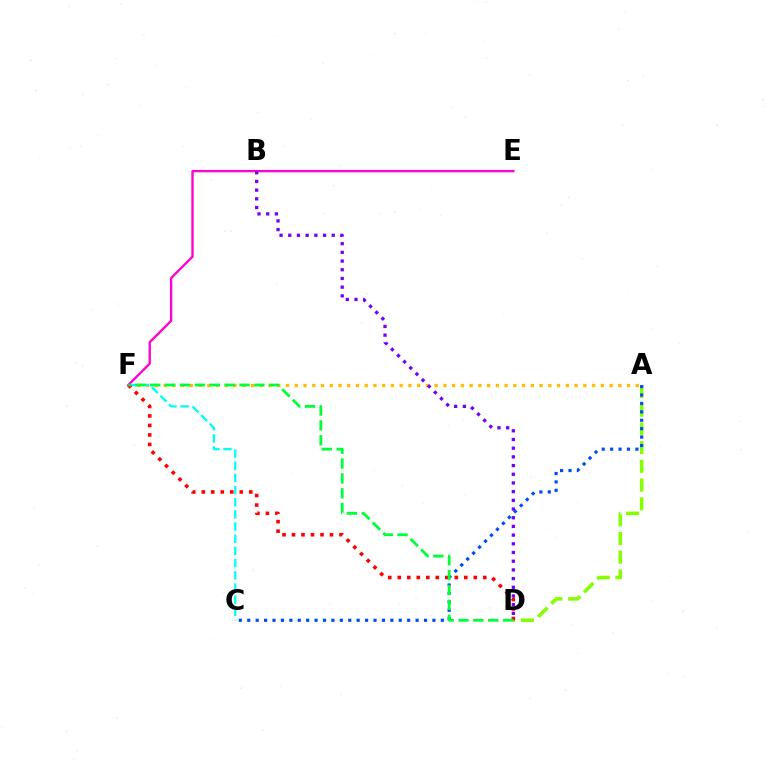{('A', 'F'): [{'color': '#ffbd00', 'line_style': 'dotted', 'thickness': 2.38}], ('C', 'F'): [{'color': '#00fff6', 'line_style': 'dashed', 'thickness': 1.65}], ('A', 'D'): [{'color': '#84ff00', 'line_style': 'dashed', 'thickness': 2.54}], ('D', 'F'): [{'color': '#ff0000', 'line_style': 'dotted', 'thickness': 2.58}, {'color': '#00ff39', 'line_style': 'dashed', 'thickness': 2.02}], ('A', 'C'): [{'color': '#004bff', 'line_style': 'dotted', 'thickness': 2.29}], ('E', 'F'): [{'color': '#ff00cf', 'line_style': 'solid', 'thickness': 1.68}], ('B', 'D'): [{'color': '#7200ff', 'line_style': 'dotted', 'thickness': 2.36}]}